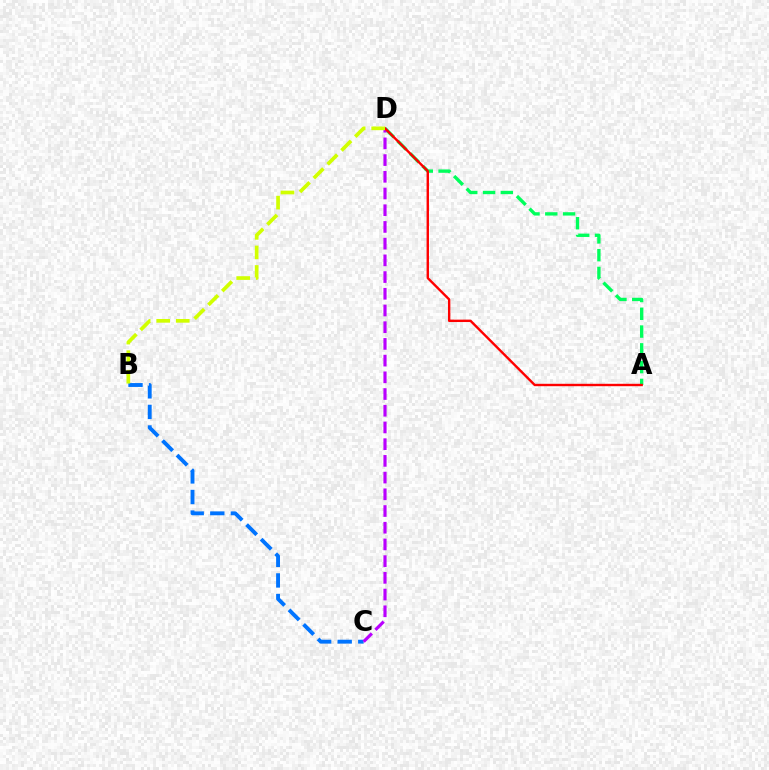{('B', 'C'): [{'color': '#0074ff', 'line_style': 'dashed', 'thickness': 2.79}], ('A', 'D'): [{'color': '#00ff5c', 'line_style': 'dashed', 'thickness': 2.41}, {'color': '#ff0000', 'line_style': 'solid', 'thickness': 1.73}], ('C', 'D'): [{'color': '#b900ff', 'line_style': 'dashed', 'thickness': 2.27}], ('B', 'D'): [{'color': '#d1ff00', 'line_style': 'dashed', 'thickness': 2.66}]}